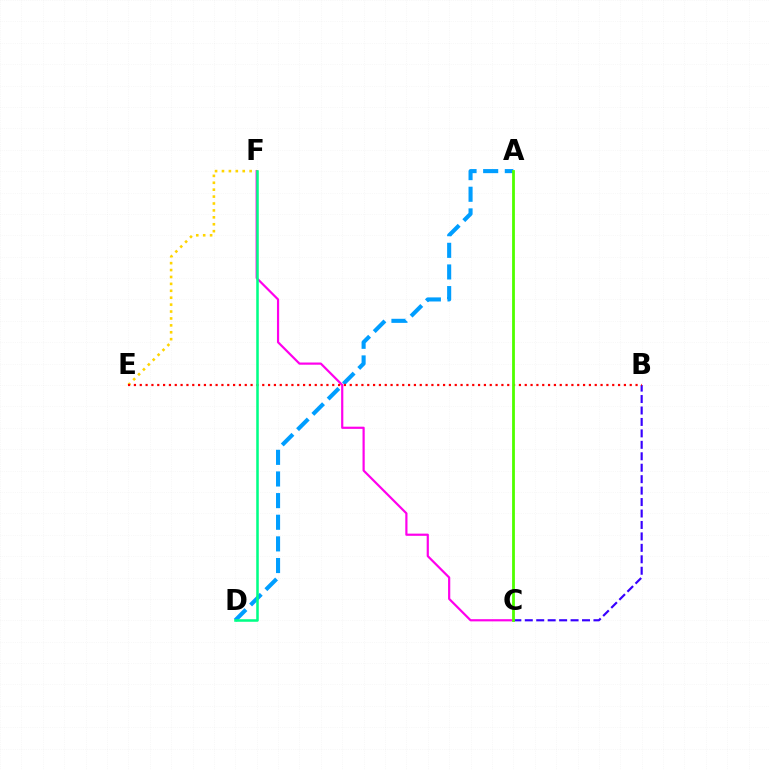{('A', 'D'): [{'color': '#009eff', 'line_style': 'dashed', 'thickness': 2.94}], ('B', 'C'): [{'color': '#3700ff', 'line_style': 'dashed', 'thickness': 1.56}], ('C', 'F'): [{'color': '#ff00ed', 'line_style': 'solid', 'thickness': 1.58}], ('E', 'F'): [{'color': '#ffd500', 'line_style': 'dotted', 'thickness': 1.88}], ('B', 'E'): [{'color': '#ff0000', 'line_style': 'dotted', 'thickness': 1.58}], ('A', 'C'): [{'color': '#4fff00', 'line_style': 'solid', 'thickness': 2.02}], ('D', 'F'): [{'color': '#00ff86', 'line_style': 'solid', 'thickness': 1.83}]}